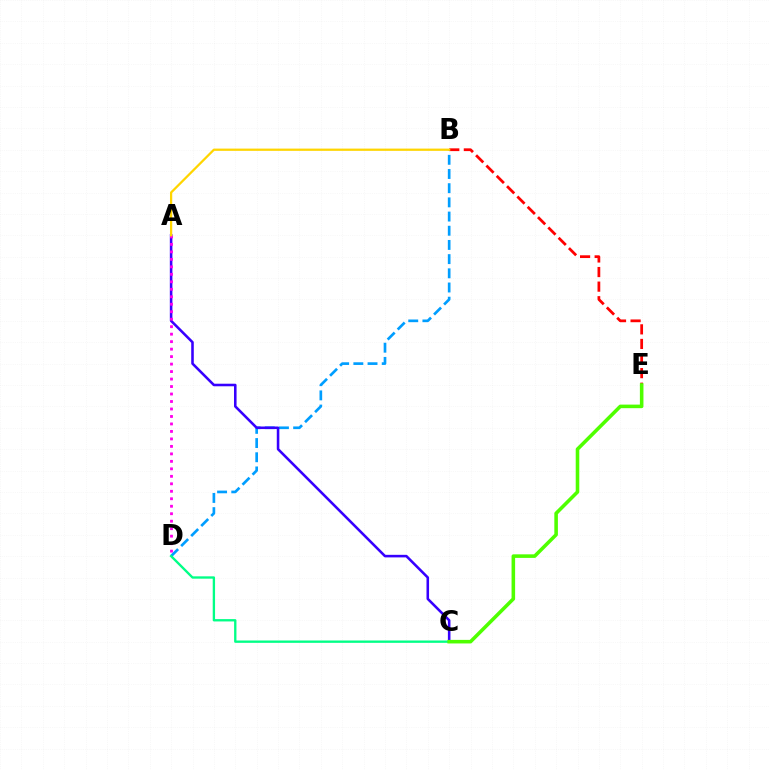{('B', 'D'): [{'color': '#009eff', 'line_style': 'dashed', 'thickness': 1.93}], ('B', 'E'): [{'color': '#ff0000', 'line_style': 'dashed', 'thickness': 1.98}], ('A', 'C'): [{'color': '#3700ff', 'line_style': 'solid', 'thickness': 1.85}], ('A', 'D'): [{'color': '#ff00ed', 'line_style': 'dotted', 'thickness': 2.03}], ('A', 'B'): [{'color': '#ffd500', 'line_style': 'solid', 'thickness': 1.62}], ('C', 'D'): [{'color': '#00ff86', 'line_style': 'solid', 'thickness': 1.68}], ('C', 'E'): [{'color': '#4fff00', 'line_style': 'solid', 'thickness': 2.57}]}